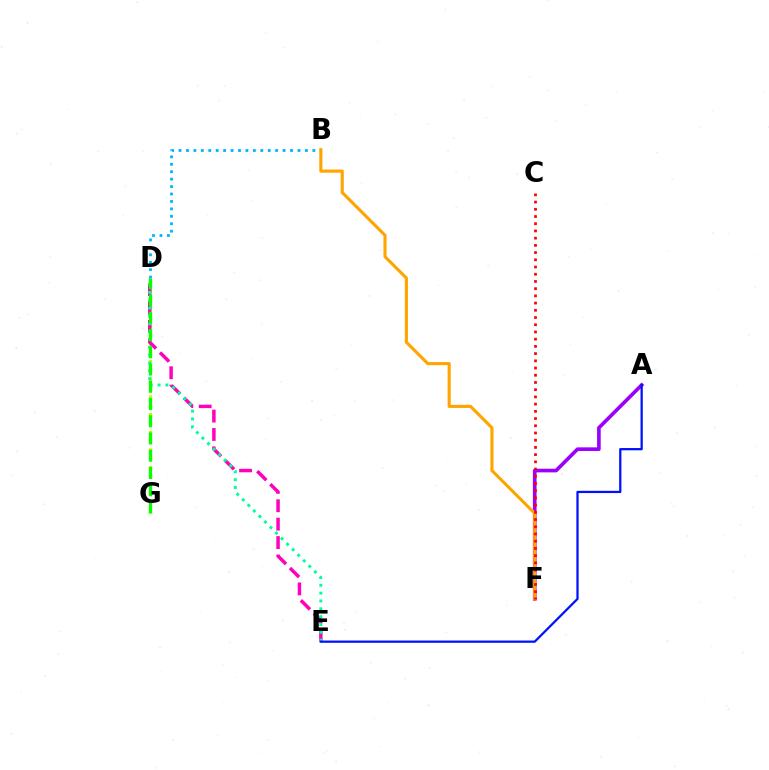{('D', 'G'): [{'color': '#b3ff00', 'line_style': 'dotted', 'thickness': 2.4}, {'color': '#08ff00', 'line_style': 'dashed', 'thickness': 2.34}], ('B', 'D'): [{'color': '#00b5ff', 'line_style': 'dotted', 'thickness': 2.02}], ('A', 'F'): [{'color': '#9b00ff', 'line_style': 'solid', 'thickness': 2.63}], ('D', 'E'): [{'color': '#ff00bd', 'line_style': 'dashed', 'thickness': 2.5}, {'color': '#00ff9d', 'line_style': 'dotted', 'thickness': 2.13}], ('B', 'F'): [{'color': '#ffa500', 'line_style': 'solid', 'thickness': 2.25}], ('C', 'F'): [{'color': '#ff0000', 'line_style': 'dotted', 'thickness': 1.96}], ('A', 'E'): [{'color': '#0010ff', 'line_style': 'solid', 'thickness': 1.62}]}